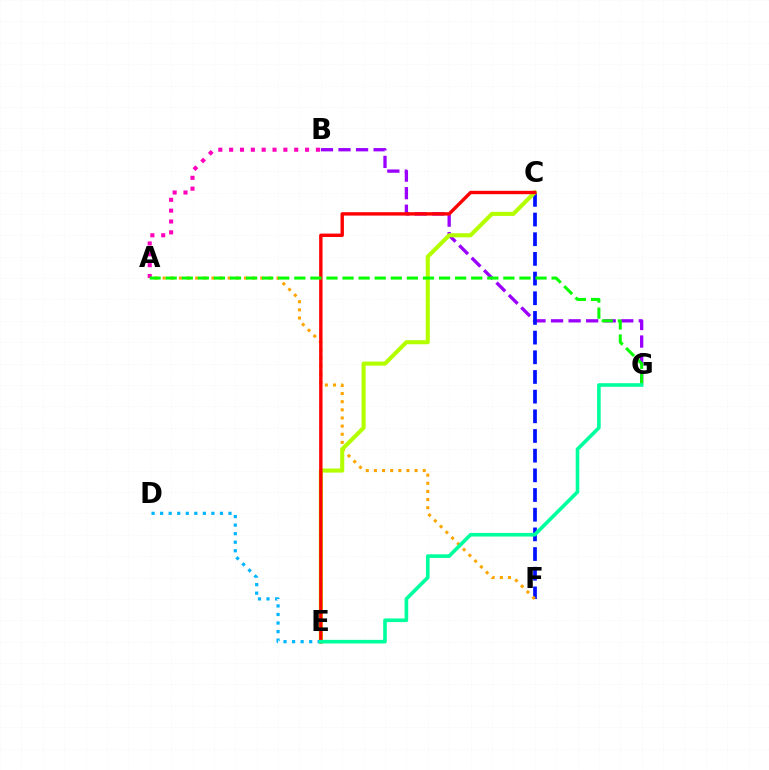{('B', 'G'): [{'color': '#9b00ff', 'line_style': 'dashed', 'thickness': 2.38}], ('C', 'F'): [{'color': '#0010ff', 'line_style': 'dashed', 'thickness': 2.67}], ('A', 'F'): [{'color': '#ffa500', 'line_style': 'dotted', 'thickness': 2.21}], ('C', 'E'): [{'color': '#b3ff00', 'line_style': 'solid', 'thickness': 2.94}, {'color': '#ff0000', 'line_style': 'solid', 'thickness': 2.45}], ('A', 'B'): [{'color': '#ff00bd', 'line_style': 'dotted', 'thickness': 2.95}], ('D', 'E'): [{'color': '#00b5ff', 'line_style': 'dotted', 'thickness': 2.32}], ('A', 'G'): [{'color': '#08ff00', 'line_style': 'dashed', 'thickness': 2.18}], ('E', 'G'): [{'color': '#00ff9d', 'line_style': 'solid', 'thickness': 2.61}]}